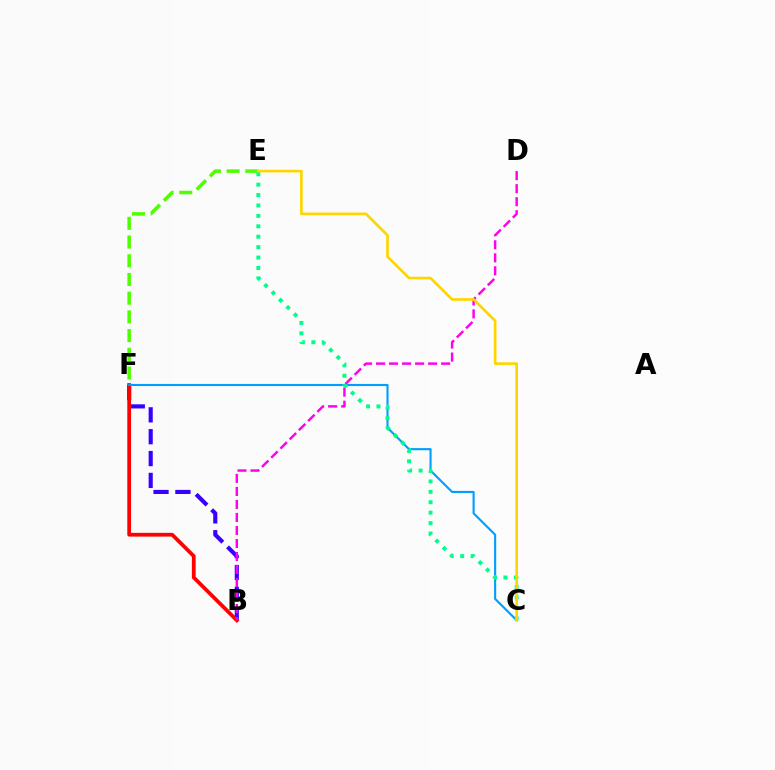{('B', 'F'): [{'color': '#3700ff', 'line_style': 'dashed', 'thickness': 2.97}, {'color': '#ff0000', 'line_style': 'solid', 'thickness': 2.71}], ('E', 'F'): [{'color': '#4fff00', 'line_style': 'dashed', 'thickness': 2.54}], ('C', 'F'): [{'color': '#009eff', 'line_style': 'solid', 'thickness': 1.53}], ('B', 'D'): [{'color': '#ff00ed', 'line_style': 'dashed', 'thickness': 1.77}], ('C', 'E'): [{'color': '#00ff86', 'line_style': 'dotted', 'thickness': 2.83}, {'color': '#ffd500', 'line_style': 'solid', 'thickness': 1.91}]}